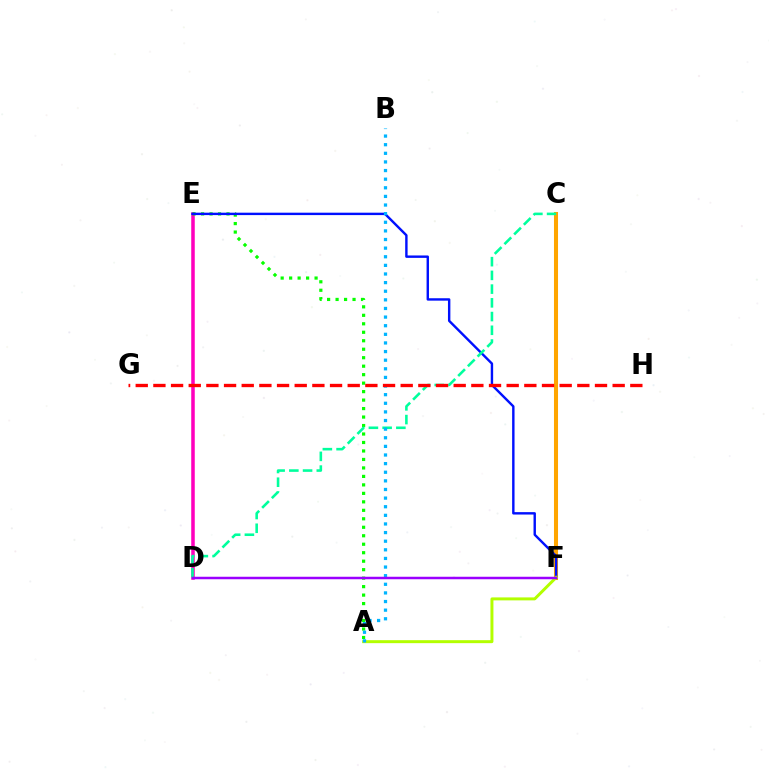{('D', 'E'): [{'color': '#ff00bd', 'line_style': 'solid', 'thickness': 2.54}], ('A', 'E'): [{'color': '#08ff00', 'line_style': 'dotted', 'thickness': 2.3}], ('C', 'F'): [{'color': '#ffa500', 'line_style': 'solid', 'thickness': 2.91}], ('E', 'F'): [{'color': '#0010ff', 'line_style': 'solid', 'thickness': 1.73}], ('A', 'F'): [{'color': '#b3ff00', 'line_style': 'solid', 'thickness': 2.14}], ('C', 'D'): [{'color': '#00ff9d', 'line_style': 'dashed', 'thickness': 1.86}], ('A', 'B'): [{'color': '#00b5ff', 'line_style': 'dotted', 'thickness': 2.34}], ('G', 'H'): [{'color': '#ff0000', 'line_style': 'dashed', 'thickness': 2.4}], ('D', 'F'): [{'color': '#9b00ff', 'line_style': 'solid', 'thickness': 1.79}]}